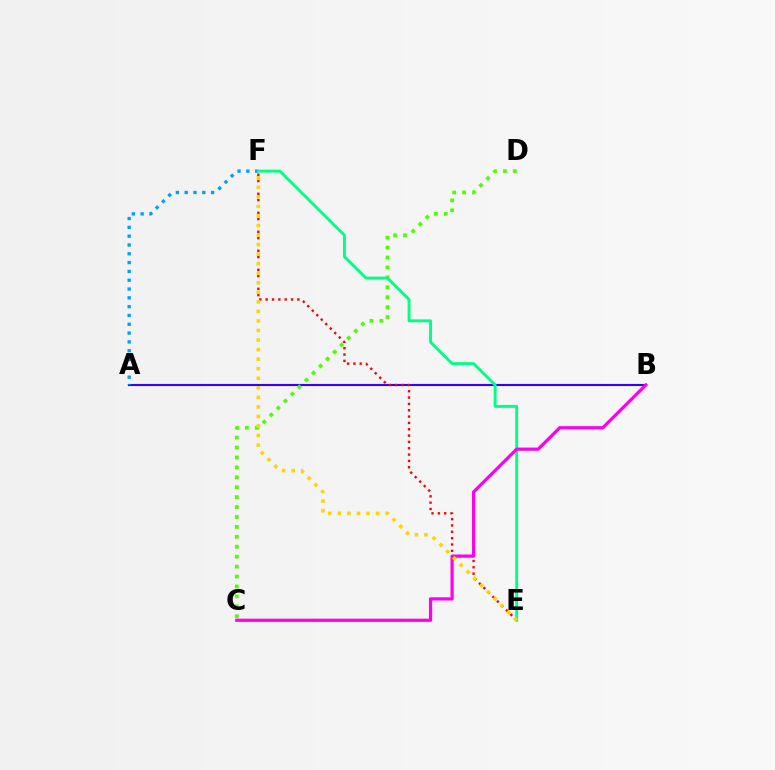{('A', 'B'): [{'color': '#3700ff', 'line_style': 'solid', 'thickness': 1.52}], ('C', 'D'): [{'color': '#4fff00', 'line_style': 'dotted', 'thickness': 2.7}], ('A', 'F'): [{'color': '#009eff', 'line_style': 'dotted', 'thickness': 2.39}], ('E', 'F'): [{'color': '#ff0000', 'line_style': 'dotted', 'thickness': 1.72}, {'color': '#00ff86', 'line_style': 'solid', 'thickness': 2.09}, {'color': '#ffd500', 'line_style': 'dotted', 'thickness': 2.59}], ('B', 'C'): [{'color': '#ff00ed', 'line_style': 'solid', 'thickness': 2.31}]}